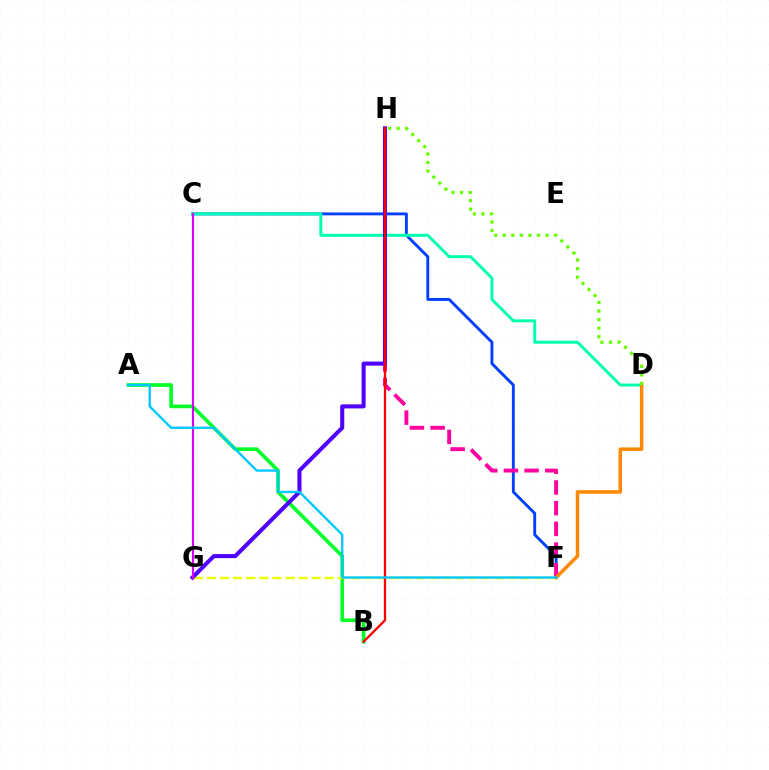{('C', 'F'): [{'color': '#003fff', 'line_style': 'solid', 'thickness': 2.08}], ('A', 'B'): [{'color': '#00ff27', 'line_style': 'solid', 'thickness': 2.63}], ('F', 'H'): [{'color': '#ff00a0', 'line_style': 'dashed', 'thickness': 2.81}], ('C', 'D'): [{'color': '#00ffaf', 'line_style': 'solid', 'thickness': 2.13}], ('F', 'G'): [{'color': '#eeff00', 'line_style': 'dashed', 'thickness': 1.78}], ('G', 'H'): [{'color': '#4f00ff', 'line_style': 'solid', 'thickness': 2.92}], ('C', 'G'): [{'color': '#d600ff', 'line_style': 'solid', 'thickness': 1.55}], ('D', 'F'): [{'color': '#ff8800', 'line_style': 'solid', 'thickness': 2.51}], ('B', 'H'): [{'color': '#ff0000', 'line_style': 'solid', 'thickness': 1.66}], ('D', 'H'): [{'color': '#66ff00', 'line_style': 'dotted', 'thickness': 2.32}], ('A', 'F'): [{'color': '#00c7ff', 'line_style': 'solid', 'thickness': 1.69}]}